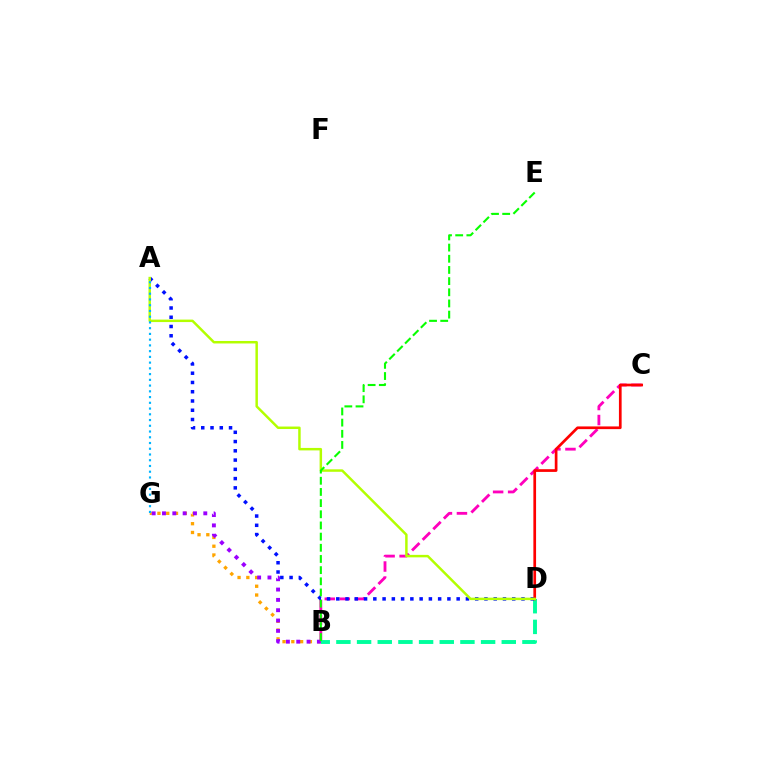{('B', 'D'): [{'color': '#00ff9d', 'line_style': 'dashed', 'thickness': 2.81}], ('B', 'C'): [{'color': '#ff00bd', 'line_style': 'dashed', 'thickness': 2.04}], ('A', 'D'): [{'color': '#0010ff', 'line_style': 'dotted', 'thickness': 2.52}, {'color': '#b3ff00', 'line_style': 'solid', 'thickness': 1.78}], ('C', 'D'): [{'color': '#ff0000', 'line_style': 'solid', 'thickness': 1.95}], ('B', 'G'): [{'color': '#ffa500', 'line_style': 'dotted', 'thickness': 2.39}, {'color': '#9b00ff', 'line_style': 'dotted', 'thickness': 2.81}], ('A', 'G'): [{'color': '#00b5ff', 'line_style': 'dotted', 'thickness': 1.56}], ('B', 'E'): [{'color': '#08ff00', 'line_style': 'dashed', 'thickness': 1.52}]}